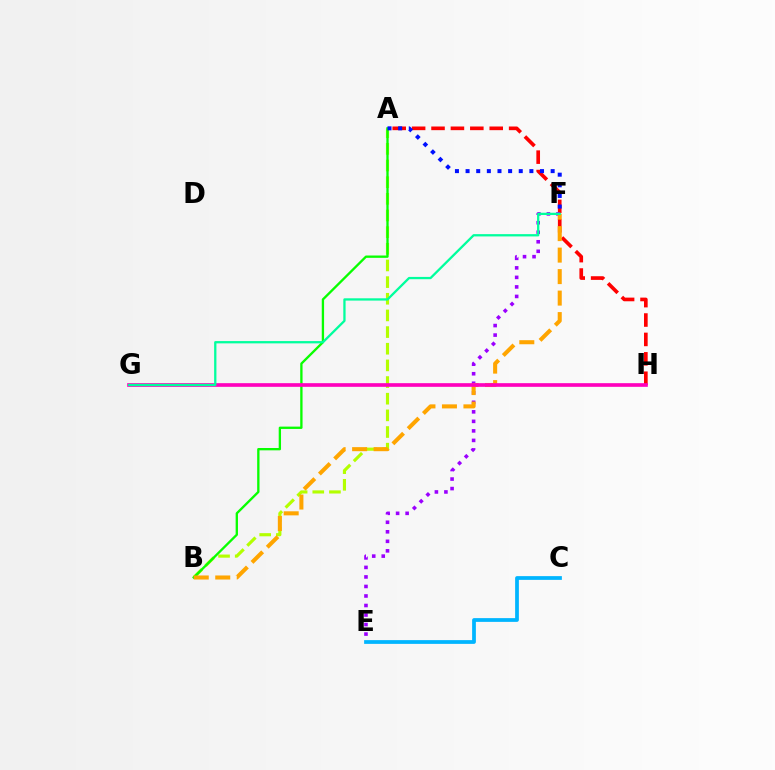{('A', 'B'): [{'color': '#b3ff00', 'line_style': 'dashed', 'thickness': 2.26}, {'color': '#08ff00', 'line_style': 'solid', 'thickness': 1.68}], ('A', 'H'): [{'color': '#ff0000', 'line_style': 'dashed', 'thickness': 2.64}], ('C', 'E'): [{'color': '#00b5ff', 'line_style': 'solid', 'thickness': 2.7}], ('E', 'F'): [{'color': '#9b00ff', 'line_style': 'dotted', 'thickness': 2.59}], ('B', 'F'): [{'color': '#ffa500', 'line_style': 'dashed', 'thickness': 2.92}], ('G', 'H'): [{'color': '#ff00bd', 'line_style': 'solid', 'thickness': 2.63}], ('F', 'G'): [{'color': '#00ff9d', 'line_style': 'solid', 'thickness': 1.65}], ('A', 'F'): [{'color': '#0010ff', 'line_style': 'dotted', 'thickness': 2.89}]}